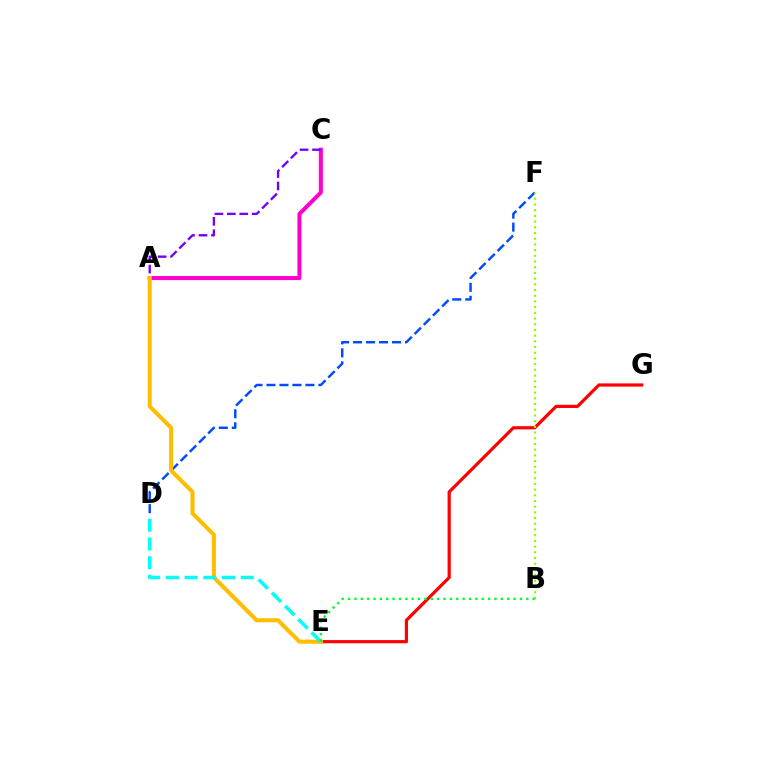{('D', 'F'): [{'color': '#004bff', 'line_style': 'dashed', 'thickness': 1.76}], ('A', 'C'): [{'color': '#ff00cf', 'line_style': 'solid', 'thickness': 2.91}, {'color': '#7200ff', 'line_style': 'dashed', 'thickness': 1.69}], ('E', 'G'): [{'color': '#ff0000', 'line_style': 'solid', 'thickness': 2.3}], ('A', 'E'): [{'color': '#ffbd00', 'line_style': 'solid', 'thickness': 2.92}], ('D', 'E'): [{'color': '#00fff6', 'line_style': 'dashed', 'thickness': 2.54}], ('B', 'F'): [{'color': '#84ff00', 'line_style': 'dotted', 'thickness': 1.55}], ('B', 'E'): [{'color': '#00ff39', 'line_style': 'dotted', 'thickness': 1.73}]}